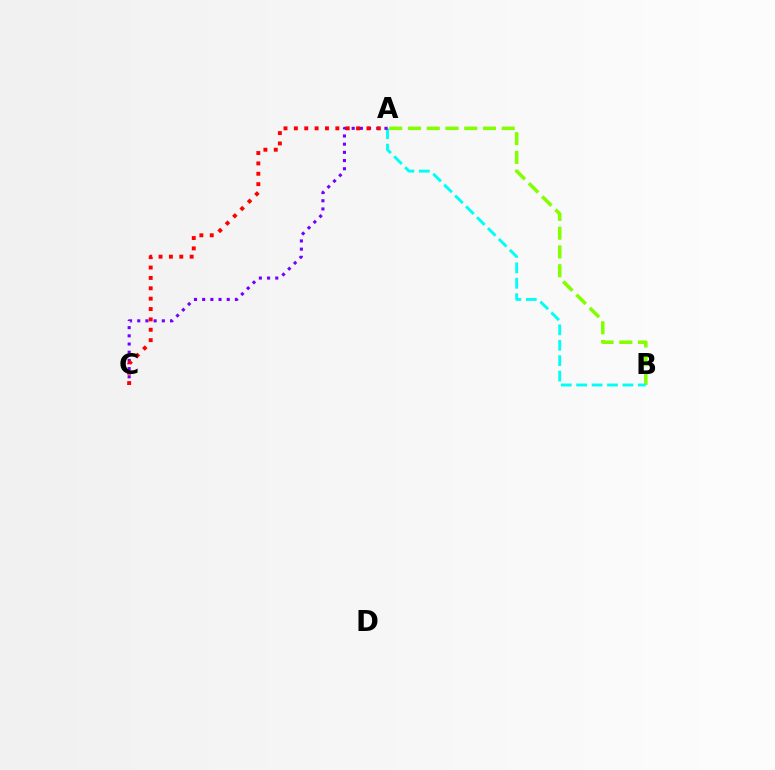{('A', 'B'): [{'color': '#84ff00', 'line_style': 'dashed', 'thickness': 2.55}, {'color': '#00fff6', 'line_style': 'dashed', 'thickness': 2.09}], ('A', 'C'): [{'color': '#7200ff', 'line_style': 'dotted', 'thickness': 2.23}, {'color': '#ff0000', 'line_style': 'dotted', 'thickness': 2.82}]}